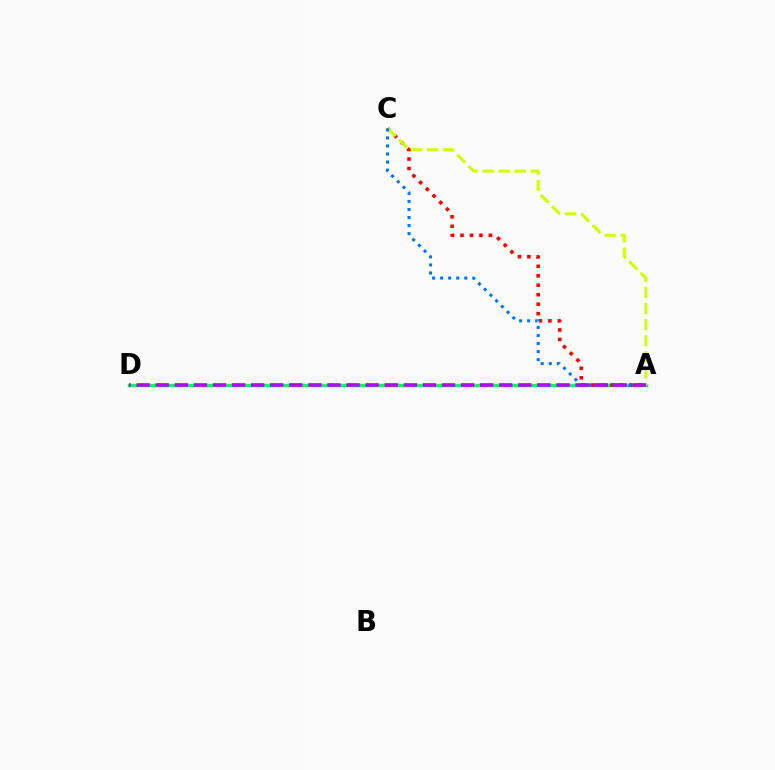{('A', 'D'): [{'color': '#00ff5c', 'line_style': 'solid', 'thickness': 2.48}, {'color': '#b900ff', 'line_style': 'dashed', 'thickness': 2.59}], ('A', 'C'): [{'color': '#ff0000', 'line_style': 'dotted', 'thickness': 2.57}, {'color': '#d1ff00', 'line_style': 'dashed', 'thickness': 2.19}, {'color': '#0074ff', 'line_style': 'dotted', 'thickness': 2.19}]}